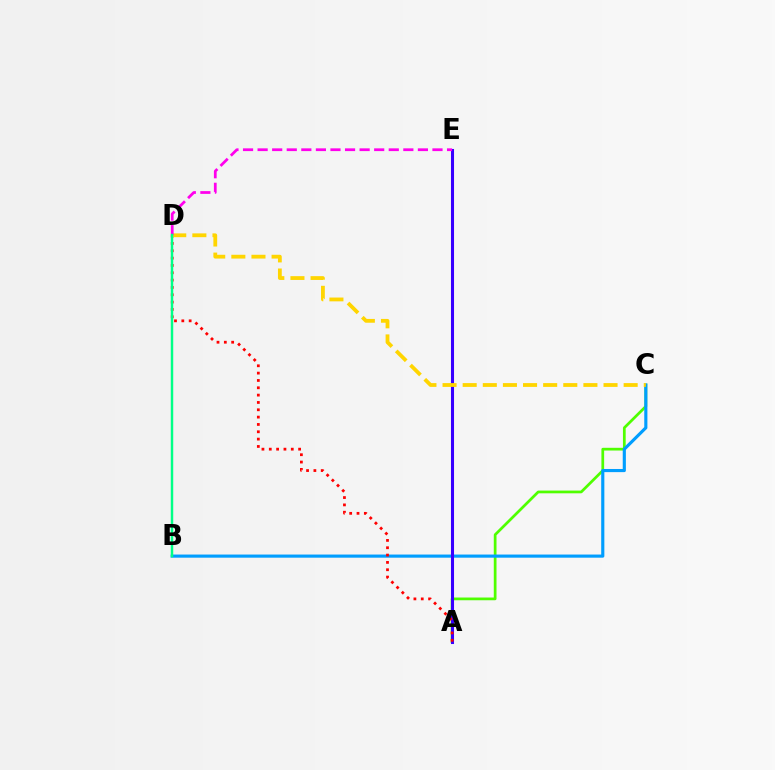{('A', 'C'): [{'color': '#4fff00', 'line_style': 'solid', 'thickness': 1.96}], ('B', 'C'): [{'color': '#009eff', 'line_style': 'solid', 'thickness': 2.26}], ('A', 'E'): [{'color': '#3700ff', 'line_style': 'solid', 'thickness': 2.21}], ('A', 'D'): [{'color': '#ff0000', 'line_style': 'dotted', 'thickness': 1.99}], ('C', 'D'): [{'color': '#ffd500', 'line_style': 'dashed', 'thickness': 2.73}], ('D', 'E'): [{'color': '#ff00ed', 'line_style': 'dashed', 'thickness': 1.98}], ('B', 'D'): [{'color': '#00ff86', 'line_style': 'solid', 'thickness': 1.76}]}